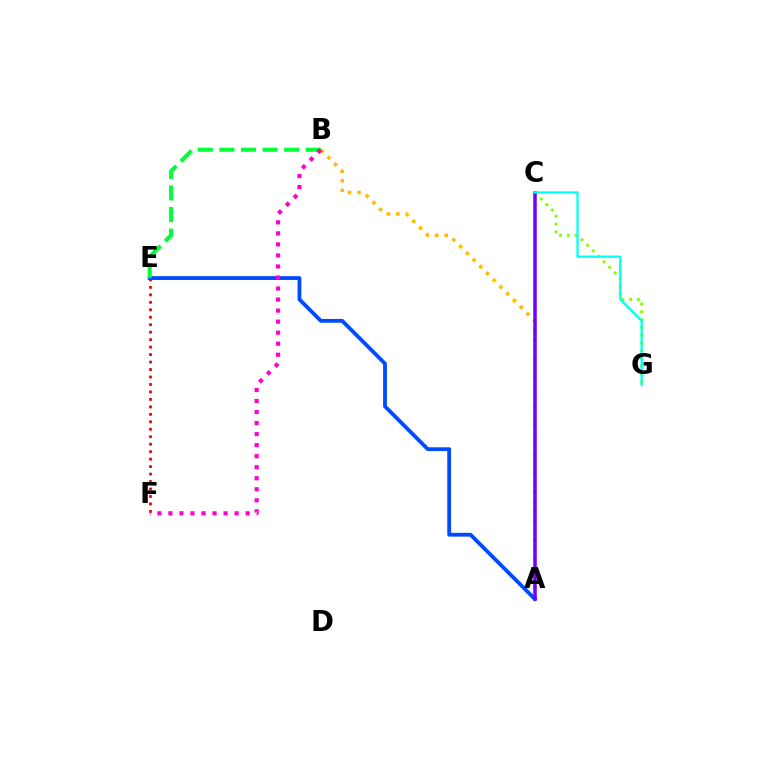{('A', 'B'): [{'color': '#ffbd00', 'line_style': 'dotted', 'thickness': 2.59}], ('C', 'G'): [{'color': '#84ff00', 'line_style': 'dotted', 'thickness': 2.12}, {'color': '#00fff6', 'line_style': 'solid', 'thickness': 1.63}], ('E', 'F'): [{'color': '#ff0000', 'line_style': 'dotted', 'thickness': 2.03}], ('A', 'E'): [{'color': '#004bff', 'line_style': 'solid', 'thickness': 2.75}], ('A', 'C'): [{'color': '#7200ff', 'line_style': 'solid', 'thickness': 2.54}], ('B', 'E'): [{'color': '#00ff39', 'line_style': 'dashed', 'thickness': 2.94}], ('B', 'F'): [{'color': '#ff00cf', 'line_style': 'dotted', 'thickness': 3.0}]}